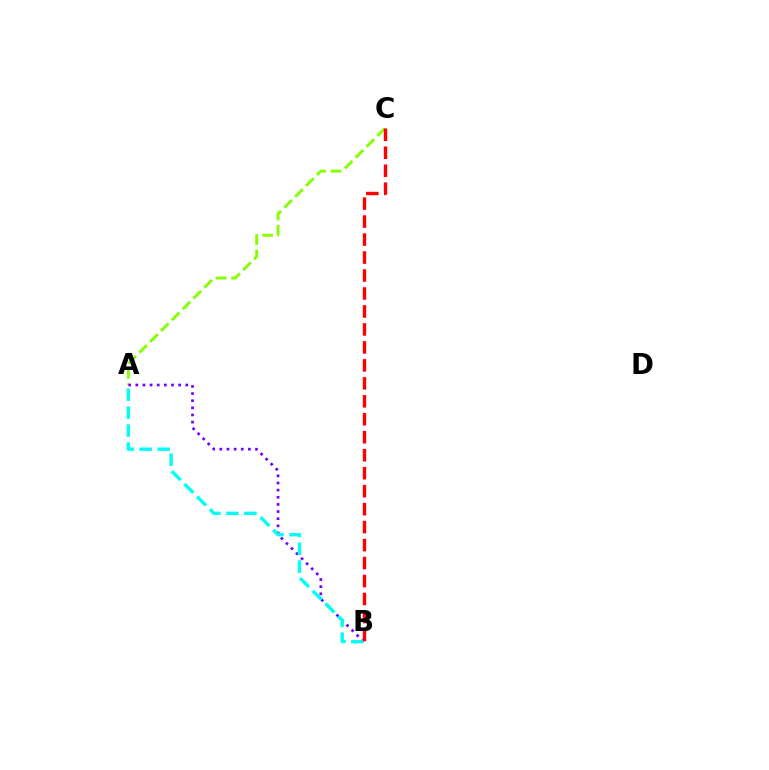{('A', 'C'): [{'color': '#84ff00', 'line_style': 'dashed', 'thickness': 2.08}], ('A', 'B'): [{'color': '#7200ff', 'line_style': 'dotted', 'thickness': 1.94}, {'color': '#00fff6', 'line_style': 'dashed', 'thickness': 2.44}], ('B', 'C'): [{'color': '#ff0000', 'line_style': 'dashed', 'thickness': 2.44}]}